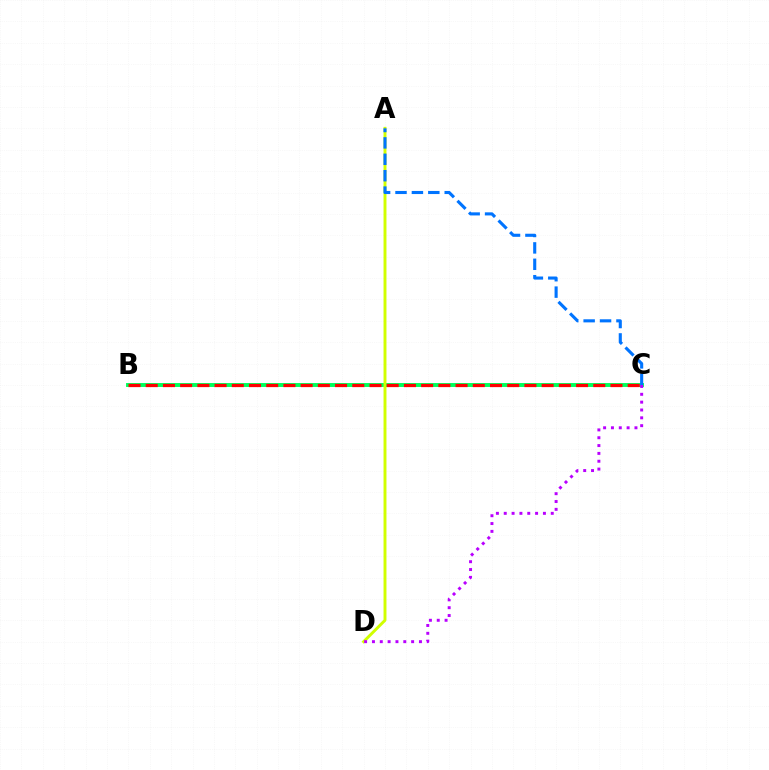{('B', 'C'): [{'color': '#00ff5c', 'line_style': 'solid', 'thickness': 2.82}, {'color': '#ff0000', 'line_style': 'dashed', 'thickness': 2.34}], ('A', 'D'): [{'color': '#d1ff00', 'line_style': 'solid', 'thickness': 2.11}], ('C', 'D'): [{'color': '#b900ff', 'line_style': 'dotted', 'thickness': 2.13}], ('A', 'C'): [{'color': '#0074ff', 'line_style': 'dashed', 'thickness': 2.23}]}